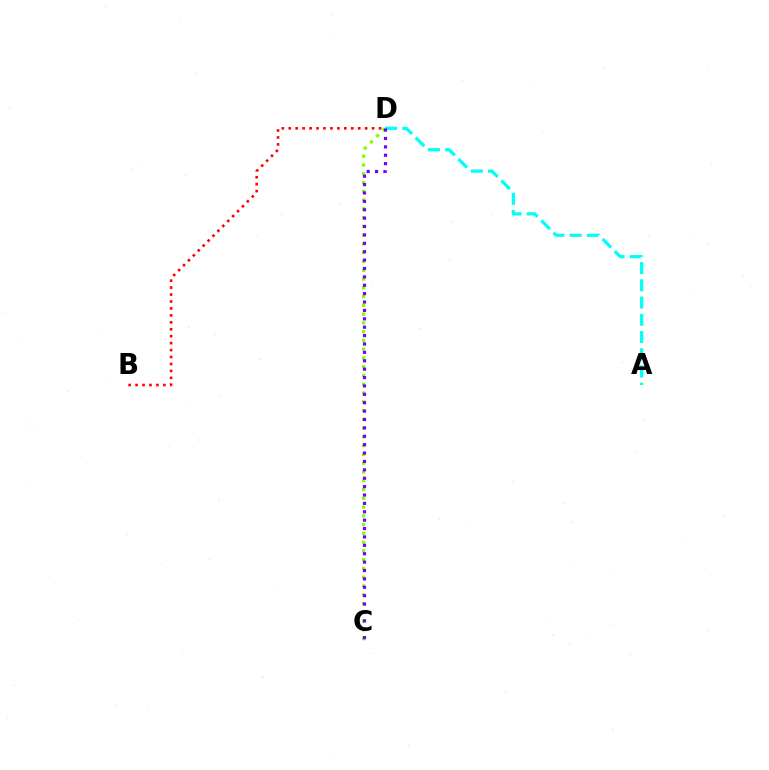{('C', 'D'): [{'color': '#84ff00', 'line_style': 'dotted', 'thickness': 2.38}, {'color': '#7200ff', 'line_style': 'dotted', 'thickness': 2.28}], ('B', 'D'): [{'color': '#ff0000', 'line_style': 'dotted', 'thickness': 1.89}], ('A', 'D'): [{'color': '#00fff6', 'line_style': 'dashed', 'thickness': 2.34}]}